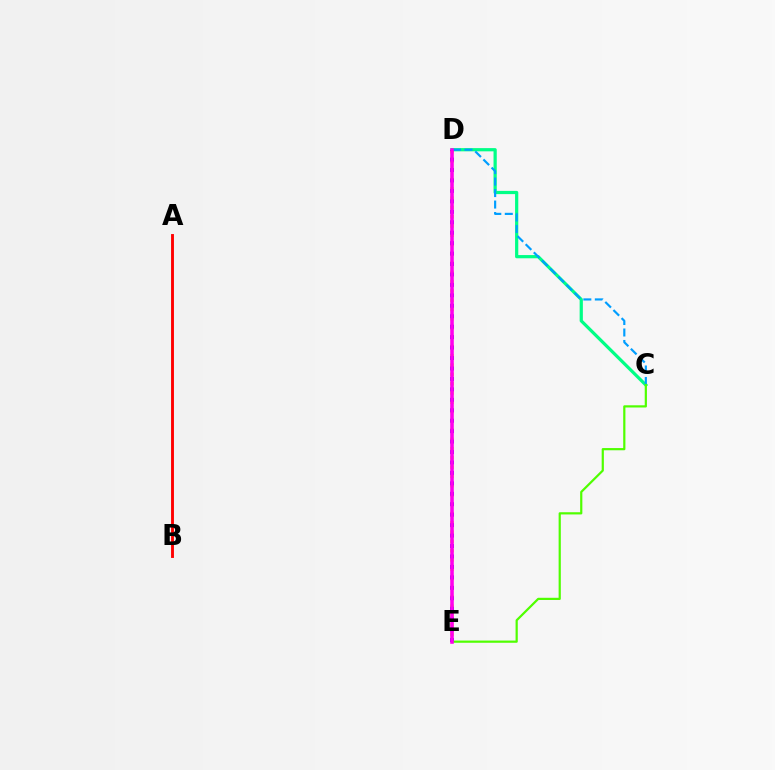{('C', 'D'): [{'color': '#00ff86', 'line_style': 'solid', 'thickness': 2.32}, {'color': '#009eff', 'line_style': 'dashed', 'thickness': 1.56}], ('A', 'B'): [{'color': '#ff0000', 'line_style': 'solid', 'thickness': 2.08}], ('D', 'E'): [{'color': '#ffd500', 'line_style': 'dotted', 'thickness': 2.52}, {'color': '#3700ff', 'line_style': 'dotted', 'thickness': 2.84}, {'color': '#ff00ed', 'line_style': 'solid', 'thickness': 2.58}], ('C', 'E'): [{'color': '#4fff00', 'line_style': 'solid', 'thickness': 1.59}]}